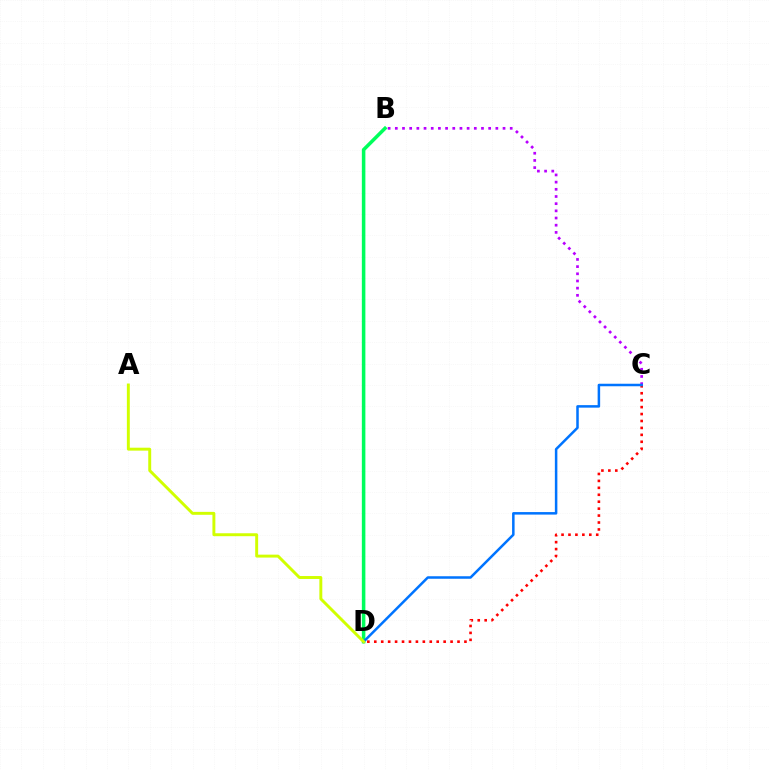{('C', 'D'): [{'color': '#ff0000', 'line_style': 'dotted', 'thickness': 1.88}, {'color': '#0074ff', 'line_style': 'solid', 'thickness': 1.81}], ('B', 'D'): [{'color': '#00ff5c', 'line_style': 'solid', 'thickness': 2.55}], ('B', 'C'): [{'color': '#b900ff', 'line_style': 'dotted', 'thickness': 1.95}], ('A', 'D'): [{'color': '#d1ff00', 'line_style': 'solid', 'thickness': 2.11}]}